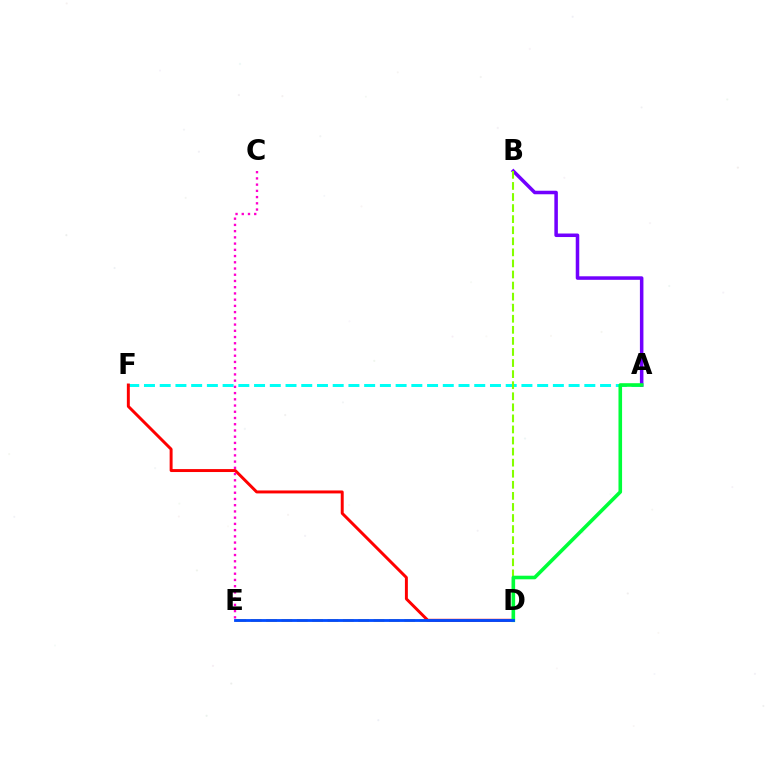{('D', 'E'): [{'color': '#ffbd00', 'line_style': 'dashed', 'thickness': 2.09}, {'color': '#004bff', 'line_style': 'solid', 'thickness': 2.03}], ('A', 'F'): [{'color': '#00fff6', 'line_style': 'dashed', 'thickness': 2.14}], ('A', 'B'): [{'color': '#7200ff', 'line_style': 'solid', 'thickness': 2.54}], ('B', 'D'): [{'color': '#84ff00', 'line_style': 'dashed', 'thickness': 1.5}], ('D', 'F'): [{'color': '#ff0000', 'line_style': 'solid', 'thickness': 2.12}], ('A', 'D'): [{'color': '#00ff39', 'line_style': 'solid', 'thickness': 2.59}], ('C', 'E'): [{'color': '#ff00cf', 'line_style': 'dotted', 'thickness': 1.69}]}